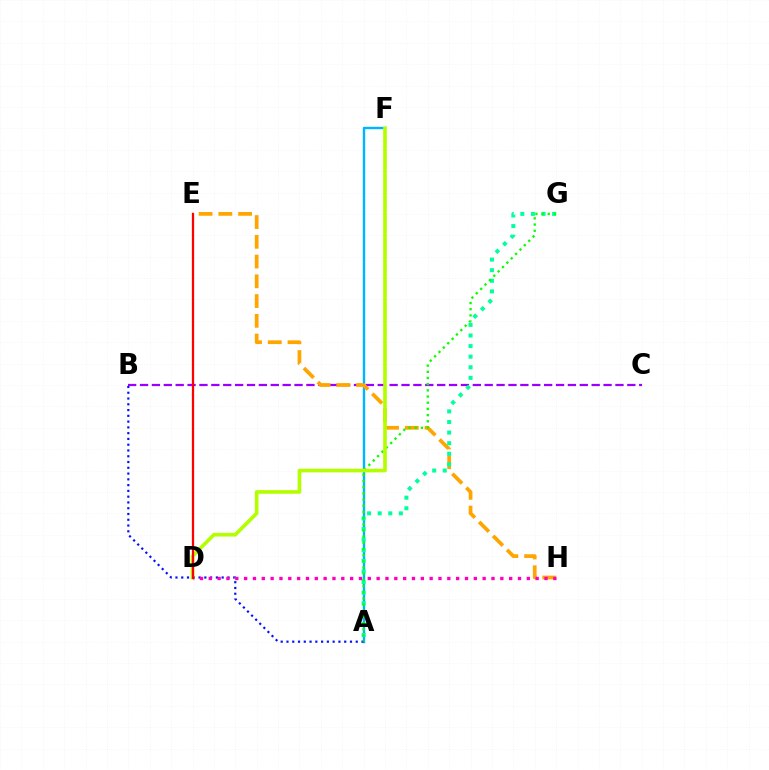{('B', 'C'): [{'color': '#9b00ff', 'line_style': 'dashed', 'thickness': 1.61}], ('A', 'F'): [{'color': '#00b5ff', 'line_style': 'solid', 'thickness': 1.74}], ('E', 'H'): [{'color': '#ffa500', 'line_style': 'dashed', 'thickness': 2.68}], ('A', 'B'): [{'color': '#0010ff', 'line_style': 'dotted', 'thickness': 1.57}], ('A', 'G'): [{'color': '#00ff9d', 'line_style': 'dotted', 'thickness': 2.88}, {'color': '#08ff00', 'line_style': 'dotted', 'thickness': 1.68}], ('D', 'H'): [{'color': '#ff00bd', 'line_style': 'dotted', 'thickness': 2.4}], ('D', 'F'): [{'color': '#b3ff00', 'line_style': 'solid', 'thickness': 2.62}], ('D', 'E'): [{'color': '#ff0000', 'line_style': 'solid', 'thickness': 1.62}]}